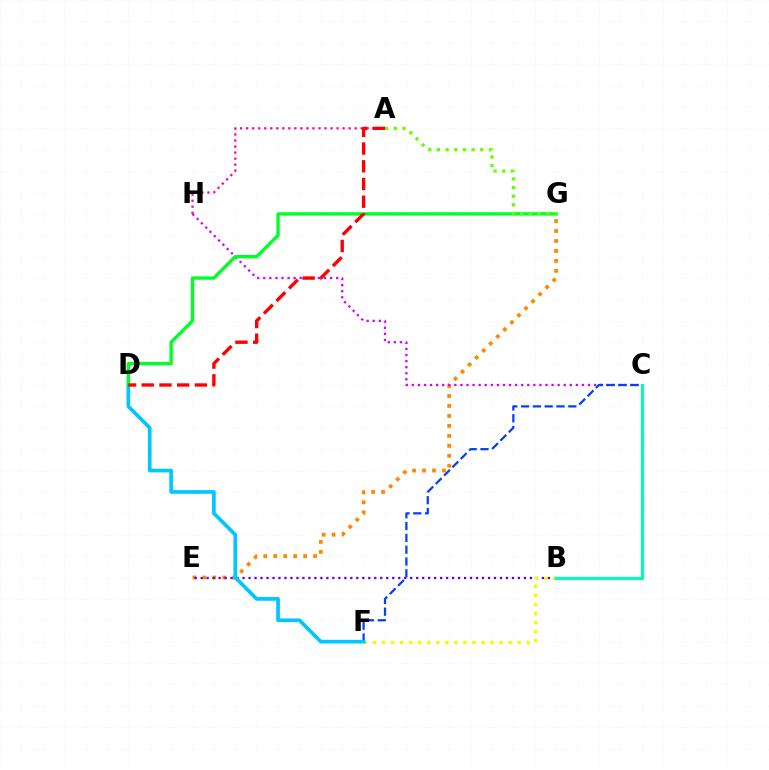{('A', 'H'): [{'color': '#ff00a0', 'line_style': 'dotted', 'thickness': 1.64}], ('E', 'G'): [{'color': '#ff8800', 'line_style': 'dotted', 'thickness': 2.71}], ('C', 'H'): [{'color': '#d600ff', 'line_style': 'dotted', 'thickness': 1.65}], ('B', 'E'): [{'color': '#4f00ff', 'line_style': 'dotted', 'thickness': 1.63}], ('B', 'F'): [{'color': '#eeff00', 'line_style': 'dotted', 'thickness': 2.46}], ('C', 'F'): [{'color': '#003fff', 'line_style': 'dashed', 'thickness': 1.6}], ('D', 'F'): [{'color': '#00c7ff', 'line_style': 'solid', 'thickness': 2.65}], ('D', 'G'): [{'color': '#00ff27', 'line_style': 'solid', 'thickness': 2.42}], ('A', 'D'): [{'color': '#ff0000', 'line_style': 'dashed', 'thickness': 2.41}], ('A', 'G'): [{'color': '#66ff00', 'line_style': 'dotted', 'thickness': 2.36}], ('B', 'C'): [{'color': '#00ffaf', 'line_style': 'solid', 'thickness': 2.26}]}